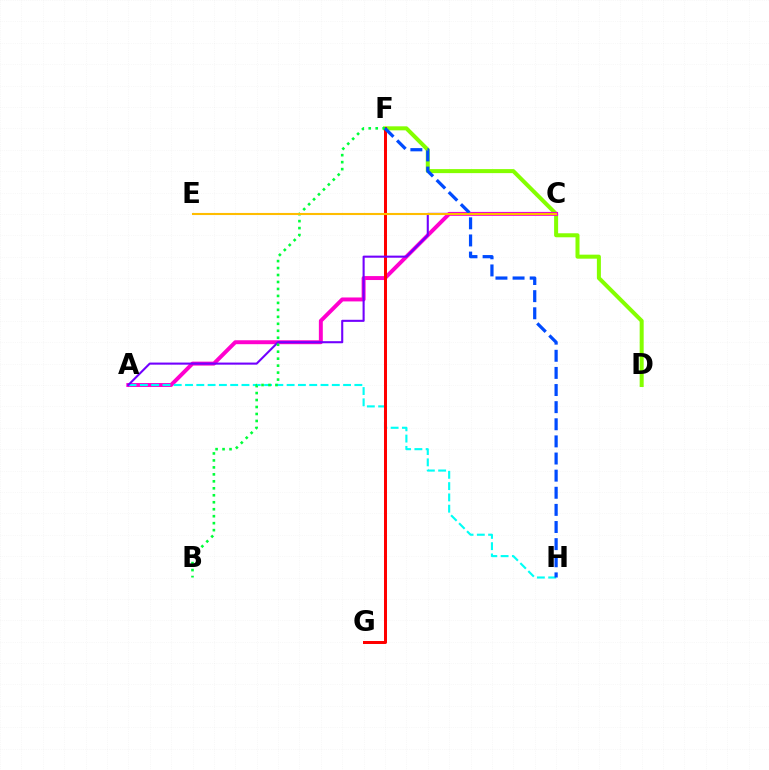{('D', 'F'): [{'color': '#84ff00', 'line_style': 'solid', 'thickness': 2.89}], ('A', 'C'): [{'color': '#ff00cf', 'line_style': 'solid', 'thickness': 2.84}, {'color': '#7200ff', 'line_style': 'solid', 'thickness': 1.5}], ('A', 'H'): [{'color': '#00fff6', 'line_style': 'dashed', 'thickness': 1.53}], ('F', 'G'): [{'color': '#ff0000', 'line_style': 'solid', 'thickness': 2.16}], ('B', 'F'): [{'color': '#00ff39', 'line_style': 'dotted', 'thickness': 1.89}], ('F', 'H'): [{'color': '#004bff', 'line_style': 'dashed', 'thickness': 2.33}], ('C', 'E'): [{'color': '#ffbd00', 'line_style': 'solid', 'thickness': 1.51}]}